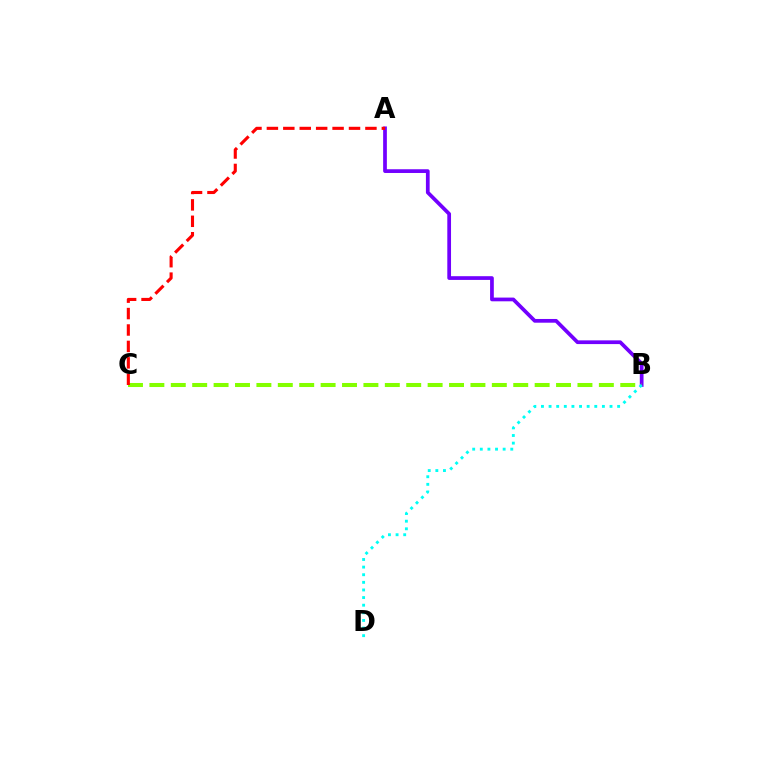{('A', 'B'): [{'color': '#7200ff', 'line_style': 'solid', 'thickness': 2.68}], ('B', 'C'): [{'color': '#84ff00', 'line_style': 'dashed', 'thickness': 2.91}], ('B', 'D'): [{'color': '#00fff6', 'line_style': 'dotted', 'thickness': 2.07}], ('A', 'C'): [{'color': '#ff0000', 'line_style': 'dashed', 'thickness': 2.23}]}